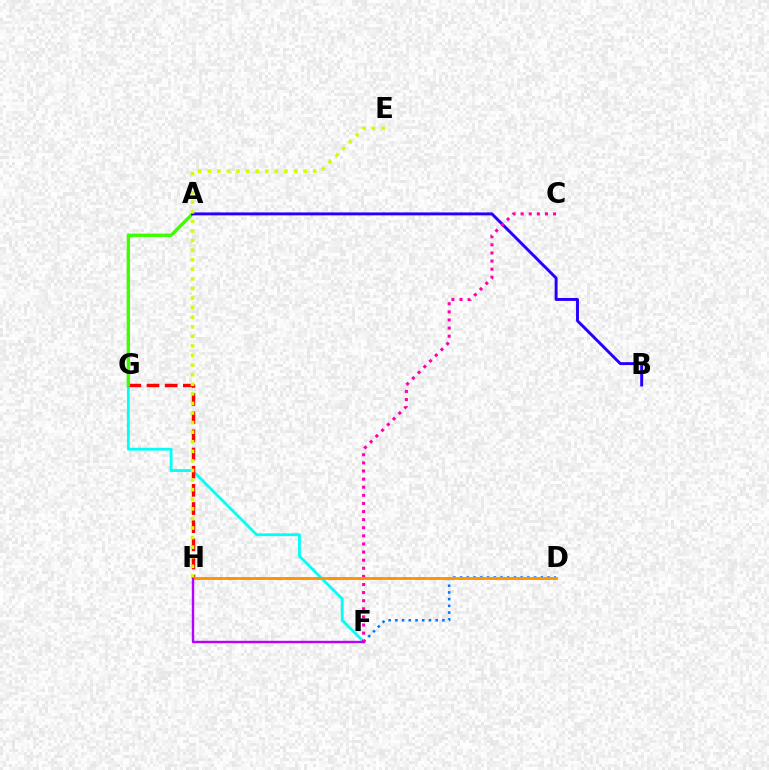{('F', 'G'): [{'color': '#00fff6', 'line_style': 'solid', 'thickness': 2.02}], ('G', 'H'): [{'color': '#ff0000', 'line_style': 'dashed', 'thickness': 2.47}], ('D', 'F'): [{'color': '#0074ff', 'line_style': 'dotted', 'thickness': 1.83}], ('A', 'G'): [{'color': '#3dff00', 'line_style': 'solid', 'thickness': 2.42}], ('A', 'B'): [{'color': '#2500ff', 'line_style': 'solid', 'thickness': 2.11}], ('C', 'F'): [{'color': '#ff00ac', 'line_style': 'dotted', 'thickness': 2.2}], ('D', 'H'): [{'color': '#00ff5c', 'line_style': 'dashed', 'thickness': 1.97}, {'color': '#ff9400', 'line_style': 'solid', 'thickness': 2.02}], ('F', 'H'): [{'color': '#b900ff', 'line_style': 'solid', 'thickness': 1.72}], ('E', 'H'): [{'color': '#d1ff00', 'line_style': 'dotted', 'thickness': 2.6}]}